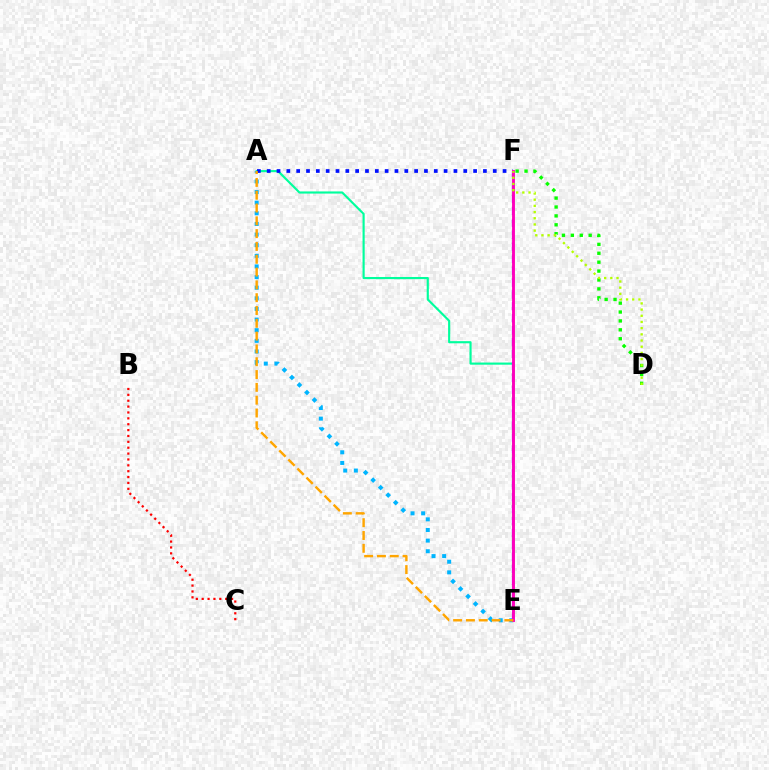{('A', 'E'): [{'color': '#00ff9d', 'line_style': 'solid', 'thickness': 1.55}, {'color': '#00b5ff', 'line_style': 'dotted', 'thickness': 2.89}, {'color': '#ffa500', 'line_style': 'dashed', 'thickness': 1.74}], ('A', 'F'): [{'color': '#0010ff', 'line_style': 'dotted', 'thickness': 2.67}], ('D', 'F'): [{'color': '#08ff00', 'line_style': 'dotted', 'thickness': 2.42}, {'color': '#b3ff00', 'line_style': 'dotted', 'thickness': 1.68}], ('E', 'F'): [{'color': '#9b00ff', 'line_style': 'dashed', 'thickness': 1.62}, {'color': '#ff00bd', 'line_style': 'solid', 'thickness': 2.07}], ('B', 'C'): [{'color': '#ff0000', 'line_style': 'dotted', 'thickness': 1.6}]}